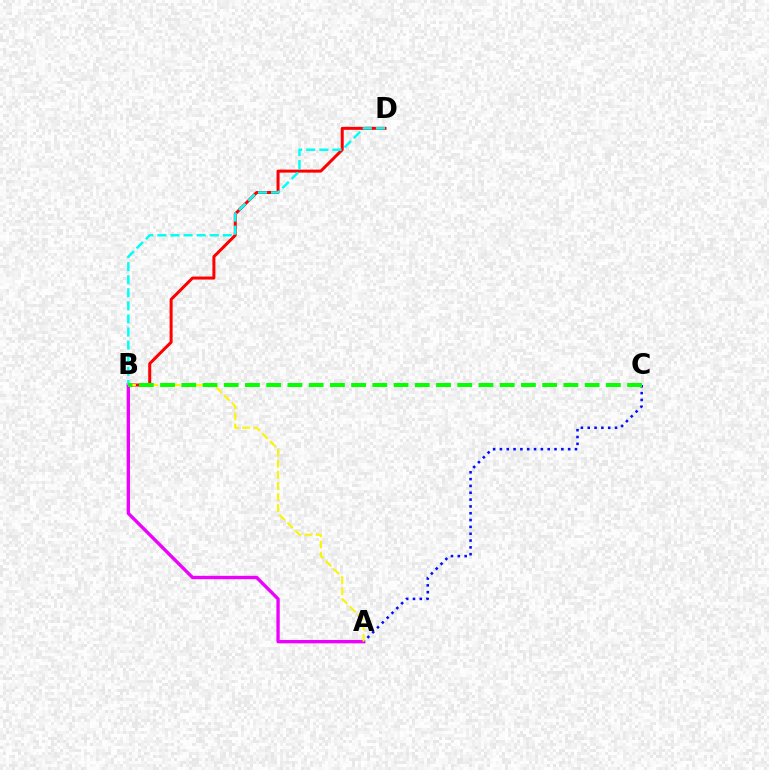{('B', 'D'): [{'color': '#ff0000', 'line_style': 'solid', 'thickness': 2.16}, {'color': '#00fff6', 'line_style': 'dashed', 'thickness': 1.78}], ('A', 'B'): [{'color': '#ee00ff', 'line_style': 'solid', 'thickness': 2.4}, {'color': '#fcf500', 'line_style': 'dashed', 'thickness': 1.51}], ('A', 'C'): [{'color': '#0010ff', 'line_style': 'dotted', 'thickness': 1.85}], ('B', 'C'): [{'color': '#08ff00', 'line_style': 'dashed', 'thickness': 2.88}]}